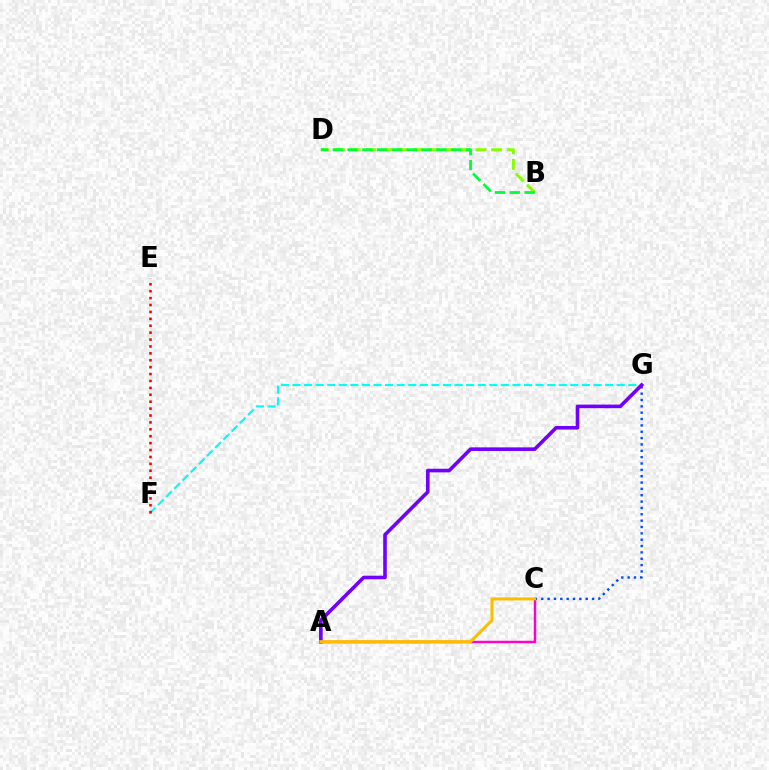{('B', 'D'): [{'color': '#84ff00', 'line_style': 'dashed', 'thickness': 2.14}, {'color': '#00ff39', 'line_style': 'dashed', 'thickness': 2.01}], ('A', 'C'): [{'color': '#ff00cf', 'line_style': 'solid', 'thickness': 1.77}, {'color': '#ffbd00', 'line_style': 'solid', 'thickness': 2.19}], ('F', 'G'): [{'color': '#00fff6', 'line_style': 'dashed', 'thickness': 1.57}], ('C', 'G'): [{'color': '#004bff', 'line_style': 'dotted', 'thickness': 1.73}], ('A', 'G'): [{'color': '#7200ff', 'line_style': 'solid', 'thickness': 2.6}], ('E', 'F'): [{'color': '#ff0000', 'line_style': 'dotted', 'thickness': 1.88}]}